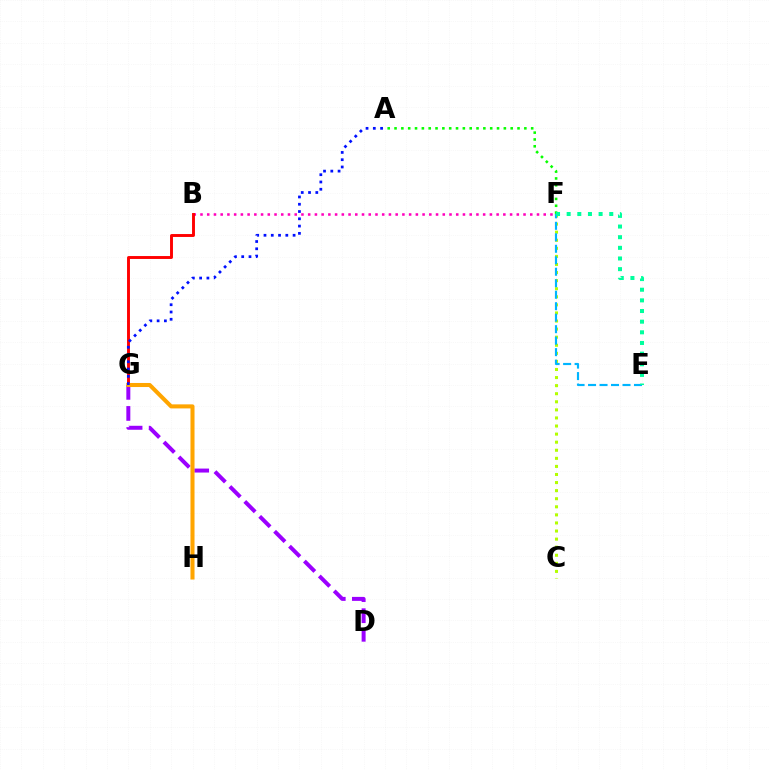{('A', 'F'): [{'color': '#08ff00', 'line_style': 'dotted', 'thickness': 1.86}], ('B', 'F'): [{'color': '#ff00bd', 'line_style': 'dotted', 'thickness': 1.83}], ('C', 'F'): [{'color': '#b3ff00', 'line_style': 'dotted', 'thickness': 2.19}], ('E', 'F'): [{'color': '#00b5ff', 'line_style': 'dashed', 'thickness': 1.56}, {'color': '#00ff9d', 'line_style': 'dotted', 'thickness': 2.89}], ('B', 'G'): [{'color': '#ff0000', 'line_style': 'solid', 'thickness': 2.1}], ('D', 'G'): [{'color': '#9b00ff', 'line_style': 'dashed', 'thickness': 2.86}], ('G', 'H'): [{'color': '#ffa500', 'line_style': 'solid', 'thickness': 2.92}], ('A', 'G'): [{'color': '#0010ff', 'line_style': 'dotted', 'thickness': 1.98}]}